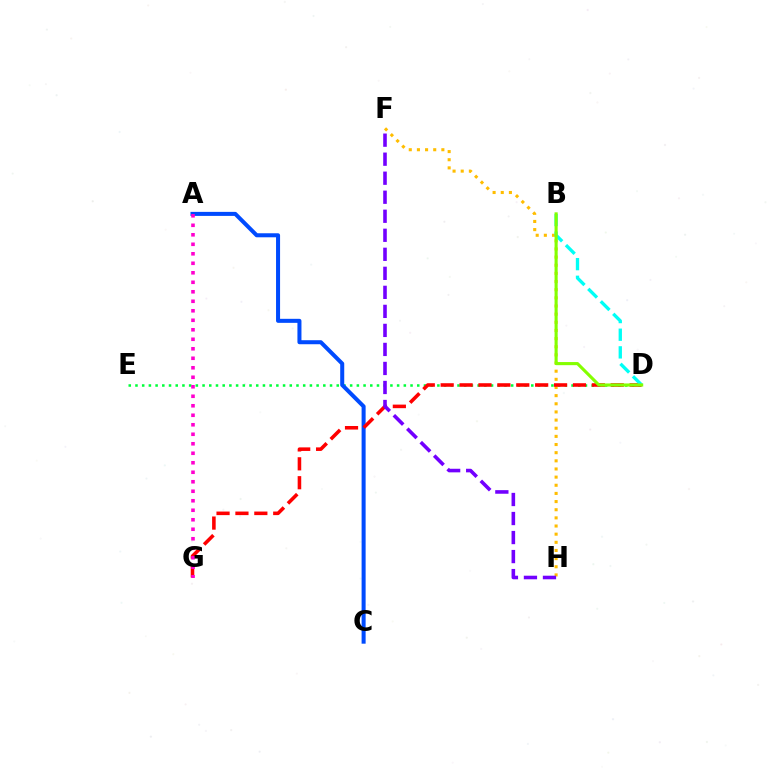{('D', 'E'): [{'color': '#00ff39', 'line_style': 'dotted', 'thickness': 1.82}], ('A', 'C'): [{'color': '#004bff', 'line_style': 'solid', 'thickness': 2.9}], ('F', 'H'): [{'color': '#ffbd00', 'line_style': 'dotted', 'thickness': 2.21}, {'color': '#7200ff', 'line_style': 'dashed', 'thickness': 2.58}], ('D', 'G'): [{'color': '#ff0000', 'line_style': 'dashed', 'thickness': 2.57}], ('B', 'D'): [{'color': '#00fff6', 'line_style': 'dashed', 'thickness': 2.4}, {'color': '#84ff00', 'line_style': 'solid', 'thickness': 2.24}], ('A', 'G'): [{'color': '#ff00cf', 'line_style': 'dotted', 'thickness': 2.58}]}